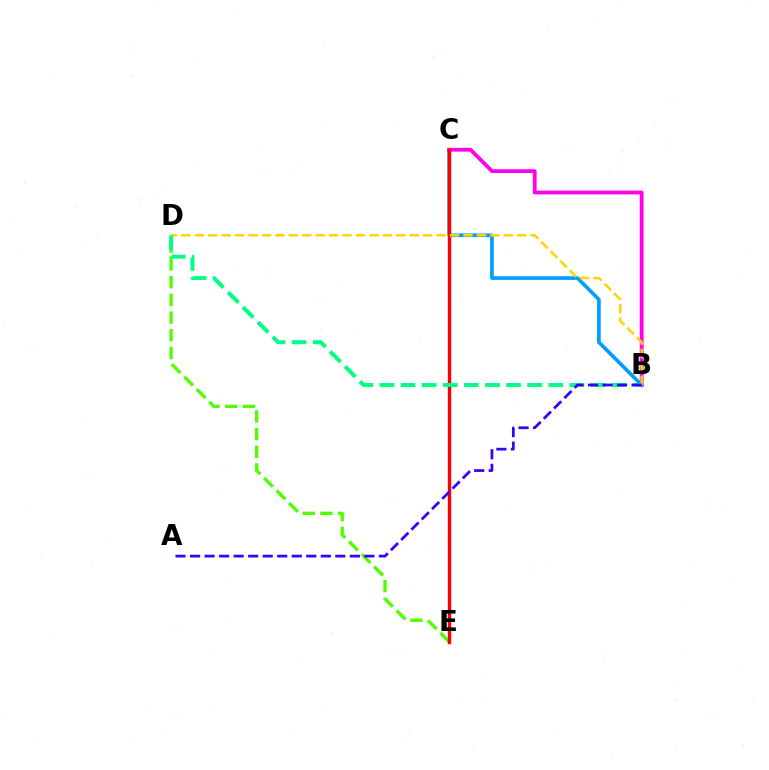{('B', 'C'): [{'color': '#009eff', 'line_style': 'solid', 'thickness': 2.64}, {'color': '#ff00ed', 'line_style': 'solid', 'thickness': 2.73}], ('D', 'E'): [{'color': '#4fff00', 'line_style': 'dashed', 'thickness': 2.41}], ('C', 'E'): [{'color': '#ff0000', 'line_style': 'solid', 'thickness': 2.44}], ('B', 'D'): [{'color': '#ffd500', 'line_style': 'dashed', 'thickness': 1.82}, {'color': '#00ff86', 'line_style': 'dashed', 'thickness': 2.87}], ('A', 'B'): [{'color': '#3700ff', 'line_style': 'dashed', 'thickness': 1.97}]}